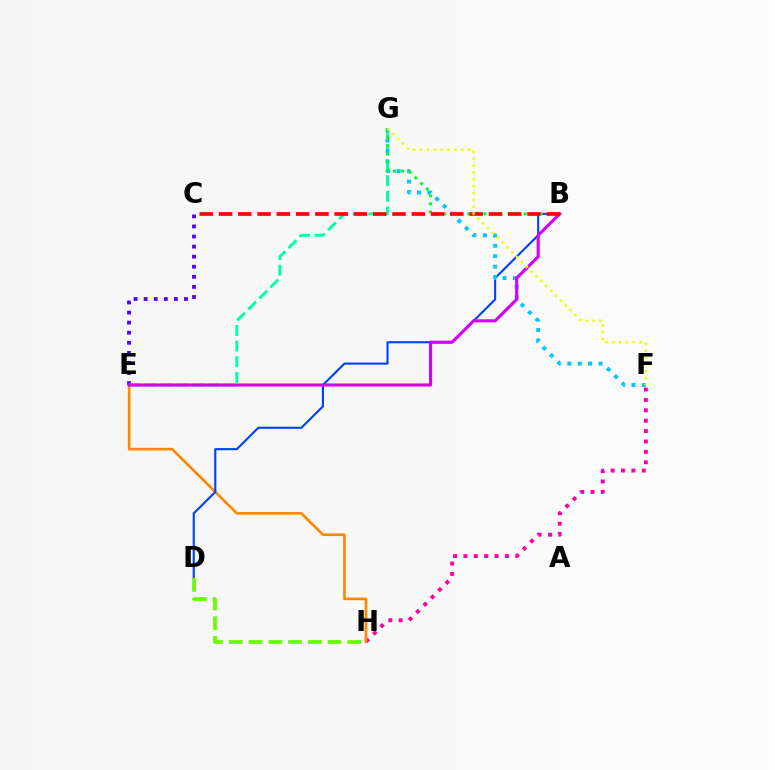{('F', 'H'): [{'color': '#ff00a0', 'line_style': 'dotted', 'thickness': 2.82}], ('C', 'E'): [{'color': '#4f00ff', 'line_style': 'dotted', 'thickness': 2.74}], ('E', 'H'): [{'color': '#ff8800', 'line_style': 'solid', 'thickness': 1.93}], ('E', 'G'): [{'color': '#00ffaf', 'line_style': 'dashed', 'thickness': 2.12}], ('B', 'D'): [{'color': '#003fff', 'line_style': 'solid', 'thickness': 1.51}], ('F', 'G'): [{'color': '#00c7ff', 'line_style': 'dotted', 'thickness': 2.83}, {'color': '#eeff00', 'line_style': 'dotted', 'thickness': 1.86}], ('B', 'G'): [{'color': '#00ff27', 'line_style': 'dotted', 'thickness': 2.18}], ('B', 'E'): [{'color': '#d600ff', 'line_style': 'solid', 'thickness': 2.24}], ('B', 'C'): [{'color': '#ff0000', 'line_style': 'dashed', 'thickness': 2.62}], ('D', 'H'): [{'color': '#66ff00', 'line_style': 'dashed', 'thickness': 2.68}]}